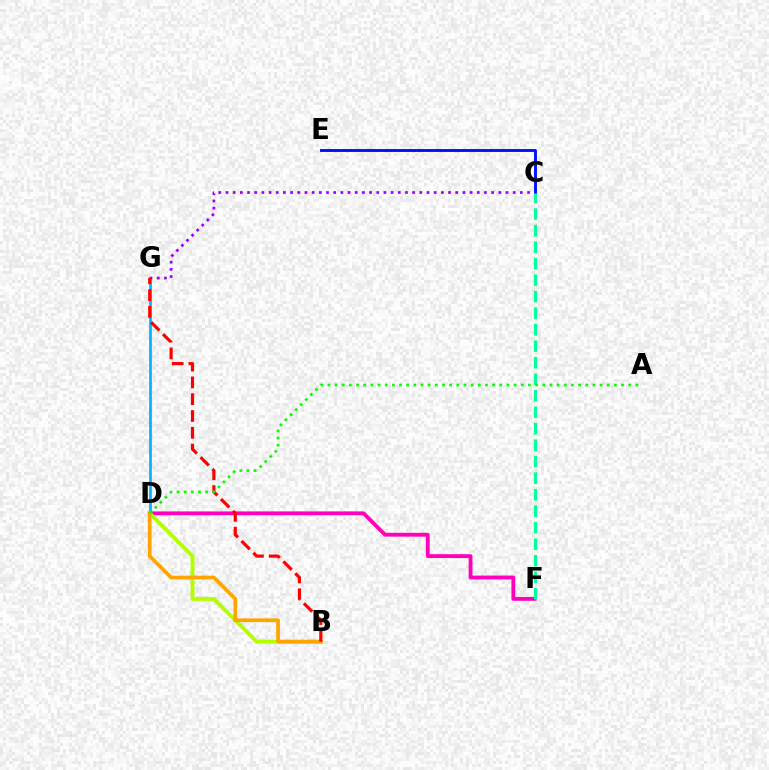{('D', 'F'): [{'color': '#ff00bd', 'line_style': 'solid', 'thickness': 2.77}], ('D', 'G'): [{'color': '#00b5ff', 'line_style': 'solid', 'thickness': 1.97}], ('B', 'D'): [{'color': '#b3ff00', 'line_style': 'solid', 'thickness': 2.79}, {'color': '#ffa500', 'line_style': 'solid', 'thickness': 2.68}], ('C', 'E'): [{'color': '#0010ff', 'line_style': 'solid', 'thickness': 2.09}], ('C', 'F'): [{'color': '#00ff9d', 'line_style': 'dashed', 'thickness': 2.24}], ('C', 'G'): [{'color': '#9b00ff', 'line_style': 'dotted', 'thickness': 1.95}], ('B', 'G'): [{'color': '#ff0000', 'line_style': 'dashed', 'thickness': 2.28}], ('A', 'D'): [{'color': '#08ff00', 'line_style': 'dotted', 'thickness': 1.95}]}